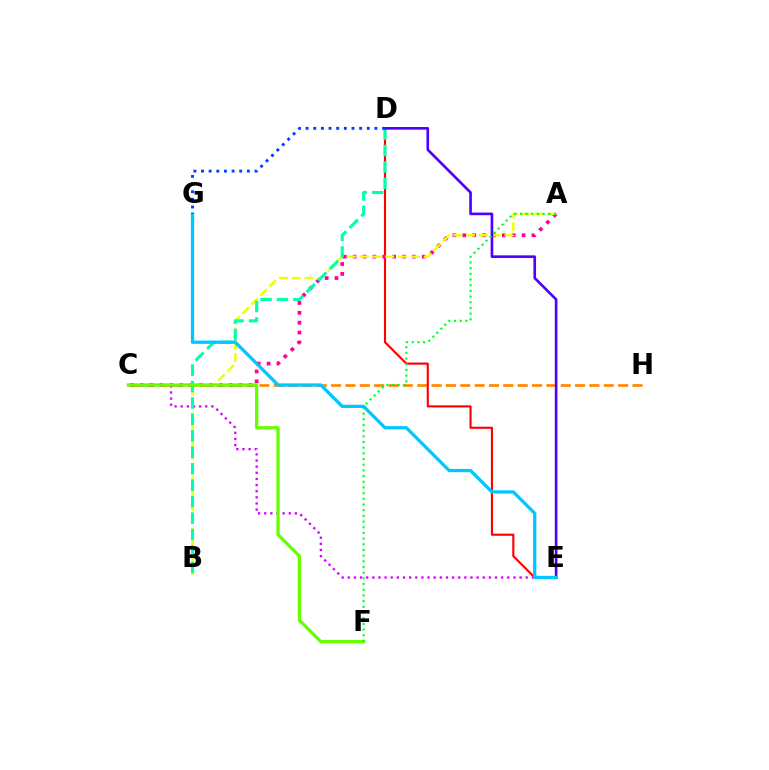{('C', 'H'): [{'color': '#ff8800', 'line_style': 'dashed', 'thickness': 1.95}], ('D', 'E'): [{'color': '#ff0000', 'line_style': 'solid', 'thickness': 1.53}, {'color': '#4f00ff', 'line_style': 'solid', 'thickness': 1.91}], ('A', 'C'): [{'color': '#ff00a0', 'line_style': 'dotted', 'thickness': 2.68}], ('C', 'E'): [{'color': '#d600ff', 'line_style': 'dotted', 'thickness': 1.67}], ('A', 'B'): [{'color': '#eeff00', 'line_style': 'dashed', 'thickness': 1.74}], ('B', 'D'): [{'color': '#00ffaf', 'line_style': 'dashed', 'thickness': 2.23}], ('C', 'F'): [{'color': '#66ff00', 'line_style': 'solid', 'thickness': 2.36}], ('A', 'F'): [{'color': '#00ff27', 'line_style': 'dotted', 'thickness': 1.54}], ('E', 'G'): [{'color': '#00c7ff', 'line_style': 'solid', 'thickness': 2.37}], ('D', 'G'): [{'color': '#003fff', 'line_style': 'dotted', 'thickness': 2.08}]}